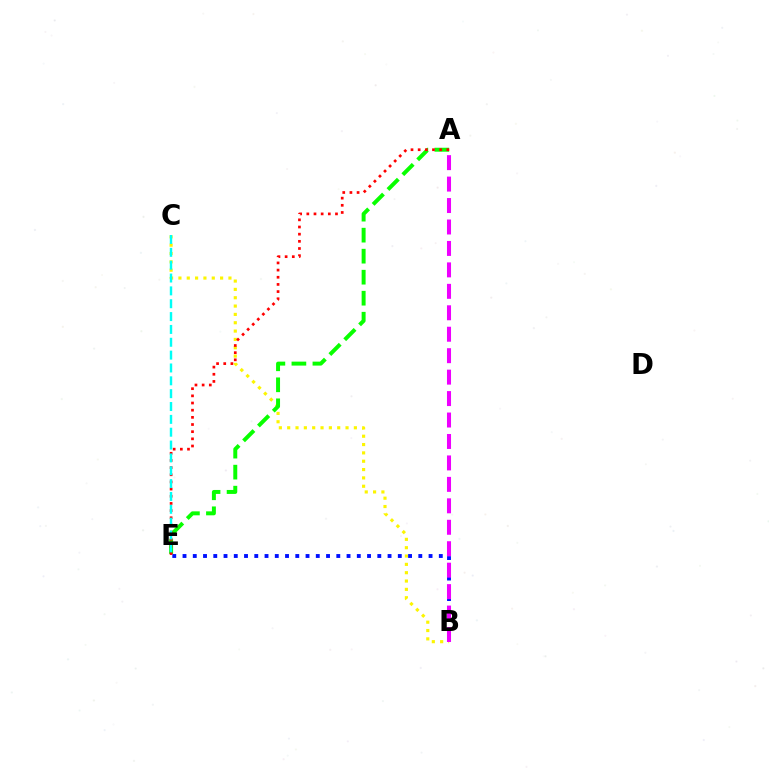{('B', 'C'): [{'color': '#fcf500', 'line_style': 'dotted', 'thickness': 2.27}], ('B', 'E'): [{'color': '#0010ff', 'line_style': 'dotted', 'thickness': 2.79}], ('A', 'E'): [{'color': '#08ff00', 'line_style': 'dashed', 'thickness': 2.85}, {'color': '#ff0000', 'line_style': 'dotted', 'thickness': 1.95}], ('C', 'E'): [{'color': '#00fff6', 'line_style': 'dashed', 'thickness': 1.75}], ('A', 'B'): [{'color': '#ee00ff', 'line_style': 'dashed', 'thickness': 2.91}]}